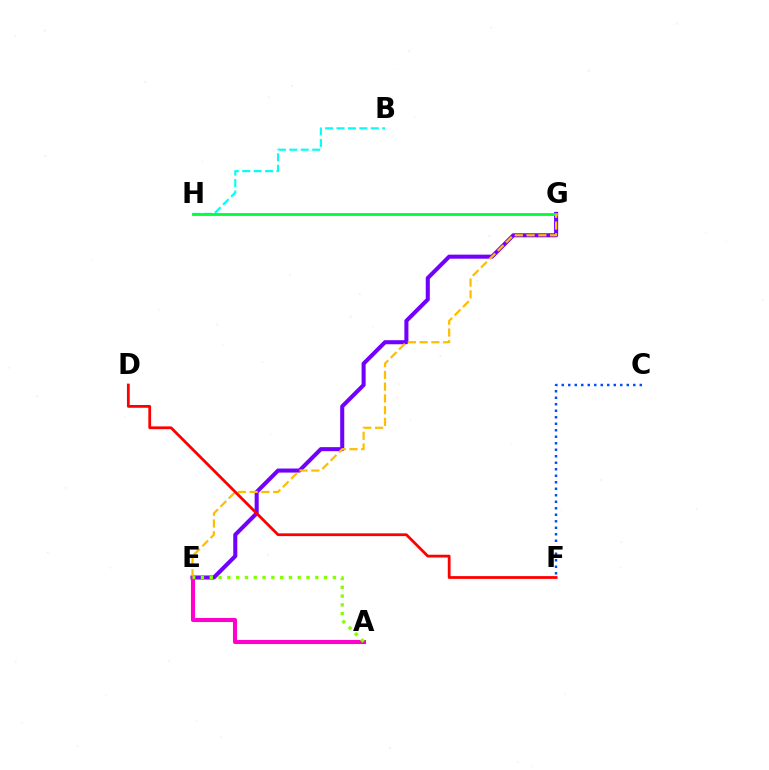{('E', 'G'): [{'color': '#7200ff', 'line_style': 'solid', 'thickness': 2.92}, {'color': '#ffbd00', 'line_style': 'dashed', 'thickness': 1.6}], ('B', 'H'): [{'color': '#00fff6', 'line_style': 'dashed', 'thickness': 1.55}], ('G', 'H'): [{'color': '#00ff39', 'line_style': 'solid', 'thickness': 2.04}], ('C', 'F'): [{'color': '#004bff', 'line_style': 'dotted', 'thickness': 1.77}], ('D', 'F'): [{'color': '#ff0000', 'line_style': 'solid', 'thickness': 2.0}], ('A', 'E'): [{'color': '#ff00cf', 'line_style': 'solid', 'thickness': 2.94}, {'color': '#84ff00', 'line_style': 'dotted', 'thickness': 2.39}]}